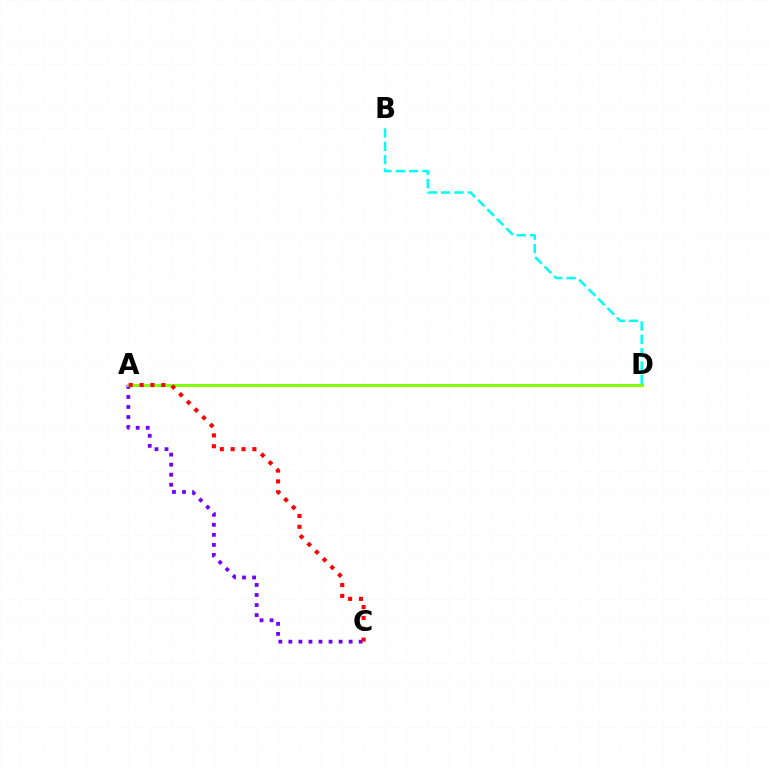{('A', 'C'): [{'color': '#7200ff', 'line_style': 'dotted', 'thickness': 2.73}, {'color': '#ff0000', 'line_style': 'dotted', 'thickness': 2.95}], ('A', 'D'): [{'color': '#84ff00', 'line_style': 'solid', 'thickness': 2.16}], ('B', 'D'): [{'color': '#00fff6', 'line_style': 'dashed', 'thickness': 1.81}]}